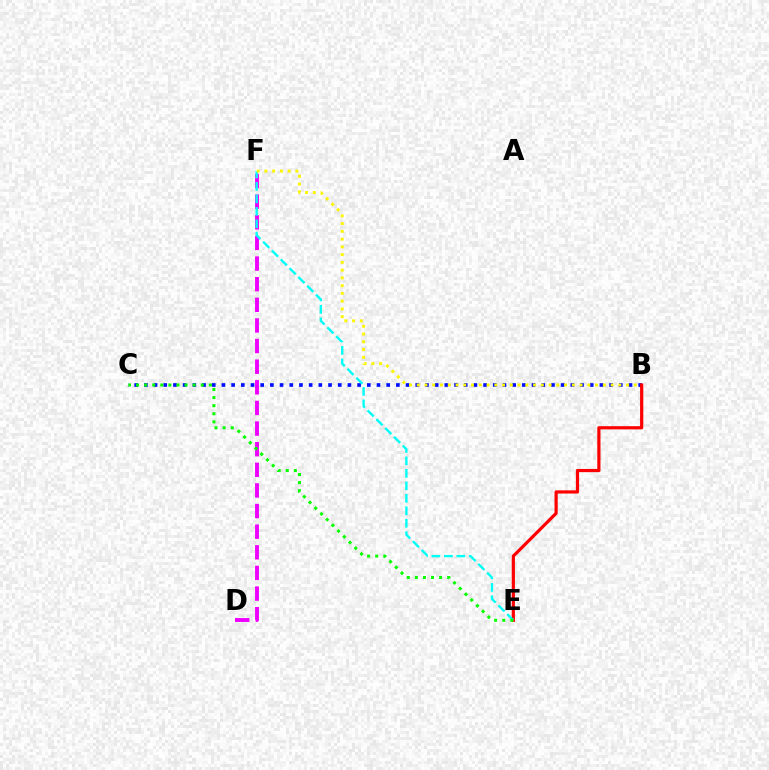{('B', 'C'): [{'color': '#0010ff', 'line_style': 'dotted', 'thickness': 2.63}], ('D', 'F'): [{'color': '#ee00ff', 'line_style': 'dashed', 'thickness': 2.8}], ('B', 'E'): [{'color': '#ff0000', 'line_style': 'solid', 'thickness': 2.3}], ('E', 'F'): [{'color': '#00fff6', 'line_style': 'dashed', 'thickness': 1.69}], ('B', 'F'): [{'color': '#fcf500', 'line_style': 'dotted', 'thickness': 2.11}], ('C', 'E'): [{'color': '#08ff00', 'line_style': 'dotted', 'thickness': 2.2}]}